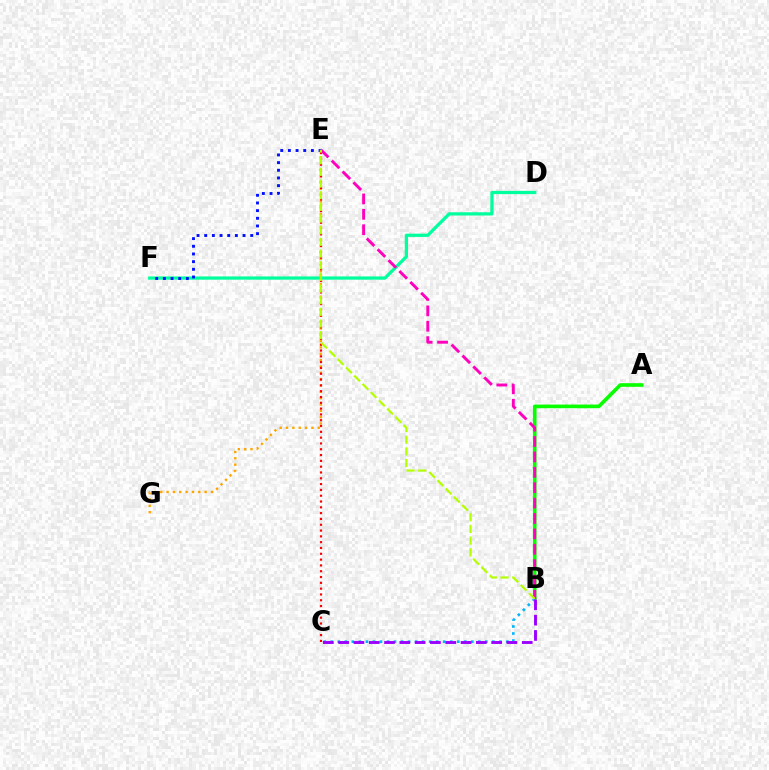{('A', 'B'): [{'color': '#08ff00', 'line_style': 'solid', 'thickness': 2.62}], ('B', 'C'): [{'color': '#00b5ff', 'line_style': 'dotted', 'thickness': 1.91}, {'color': '#9b00ff', 'line_style': 'dashed', 'thickness': 2.08}], ('E', 'G'): [{'color': '#ffa500', 'line_style': 'dotted', 'thickness': 1.72}], ('D', 'F'): [{'color': '#00ff9d', 'line_style': 'solid', 'thickness': 2.34}], ('E', 'F'): [{'color': '#0010ff', 'line_style': 'dotted', 'thickness': 2.08}], ('C', 'E'): [{'color': '#ff0000', 'line_style': 'dotted', 'thickness': 1.58}], ('B', 'E'): [{'color': '#ff00bd', 'line_style': 'dashed', 'thickness': 2.09}, {'color': '#b3ff00', 'line_style': 'dashed', 'thickness': 1.58}]}